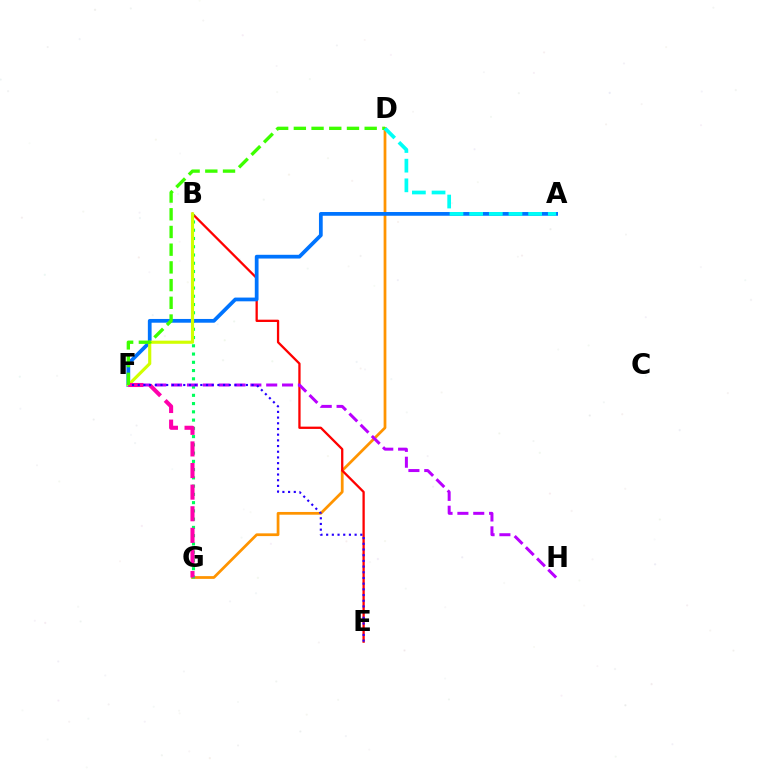{('D', 'G'): [{'color': '#ff9400', 'line_style': 'solid', 'thickness': 1.98}], ('B', 'E'): [{'color': '#ff0000', 'line_style': 'solid', 'thickness': 1.65}], ('B', 'G'): [{'color': '#00ff5c', 'line_style': 'dotted', 'thickness': 2.24}], ('A', 'F'): [{'color': '#0074ff', 'line_style': 'solid', 'thickness': 2.7}], ('B', 'F'): [{'color': '#d1ff00', 'line_style': 'solid', 'thickness': 2.26}], ('F', 'H'): [{'color': '#b900ff', 'line_style': 'dashed', 'thickness': 2.15}], ('F', 'G'): [{'color': '#ff00ac', 'line_style': 'dashed', 'thickness': 2.94}], ('E', 'F'): [{'color': '#2500ff', 'line_style': 'dotted', 'thickness': 1.55}], ('D', 'F'): [{'color': '#3dff00', 'line_style': 'dashed', 'thickness': 2.41}], ('A', 'D'): [{'color': '#00fff6', 'line_style': 'dashed', 'thickness': 2.67}]}